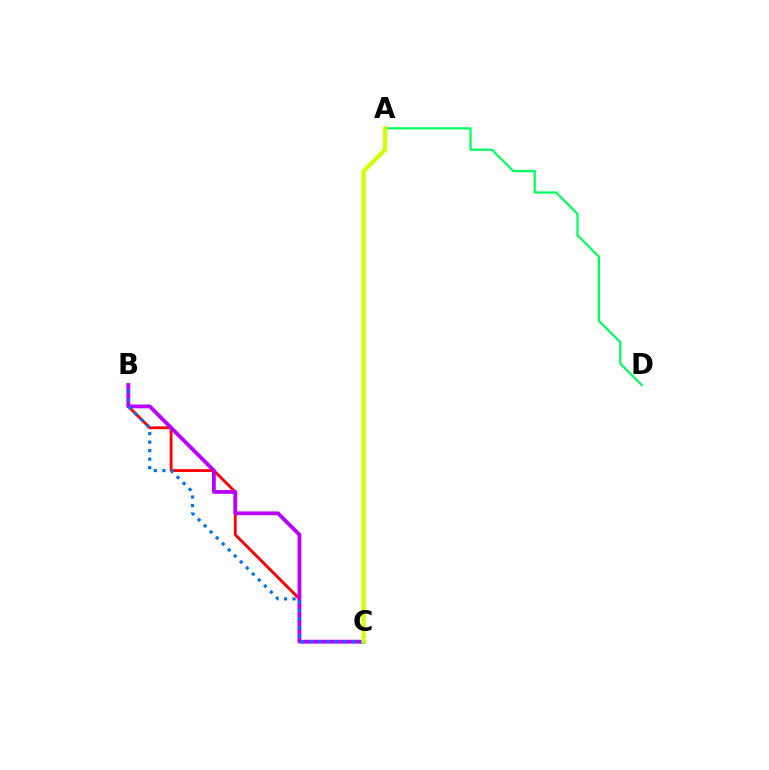{('B', 'C'): [{'color': '#ff0000', 'line_style': 'solid', 'thickness': 2.03}, {'color': '#b900ff', 'line_style': 'solid', 'thickness': 2.75}, {'color': '#0074ff', 'line_style': 'dotted', 'thickness': 2.31}], ('A', 'D'): [{'color': '#00ff5c', 'line_style': 'solid', 'thickness': 1.59}], ('A', 'C'): [{'color': '#d1ff00', 'line_style': 'solid', 'thickness': 2.96}]}